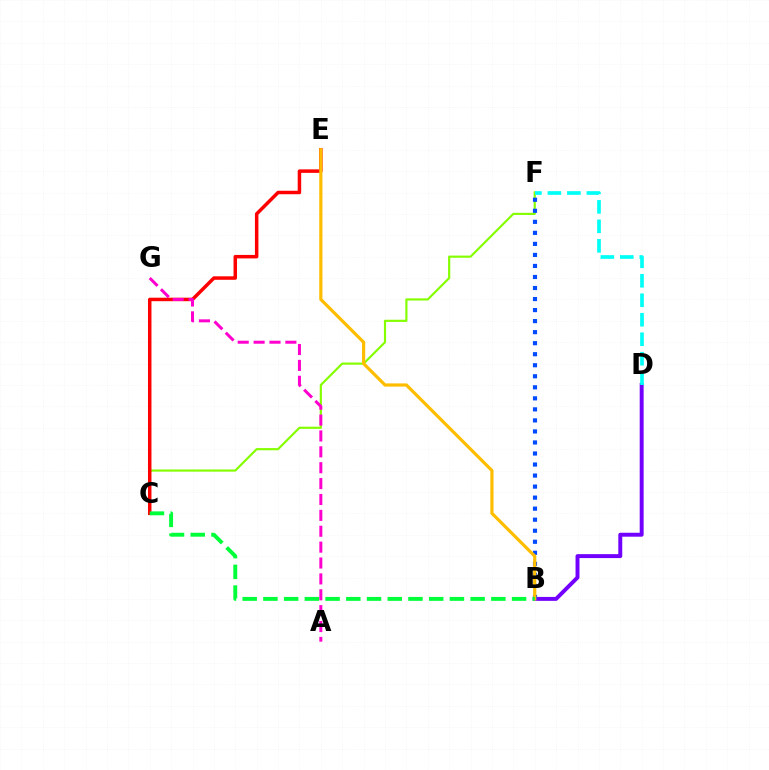{('C', 'F'): [{'color': '#84ff00', 'line_style': 'solid', 'thickness': 1.56}], ('C', 'E'): [{'color': '#ff0000', 'line_style': 'solid', 'thickness': 2.51}], ('B', 'D'): [{'color': '#7200ff', 'line_style': 'solid', 'thickness': 2.83}], ('B', 'F'): [{'color': '#004bff', 'line_style': 'dotted', 'thickness': 3.0}], ('B', 'E'): [{'color': '#ffbd00', 'line_style': 'solid', 'thickness': 2.3}], ('B', 'C'): [{'color': '#00ff39', 'line_style': 'dashed', 'thickness': 2.81}], ('A', 'G'): [{'color': '#ff00cf', 'line_style': 'dashed', 'thickness': 2.16}], ('D', 'F'): [{'color': '#00fff6', 'line_style': 'dashed', 'thickness': 2.65}]}